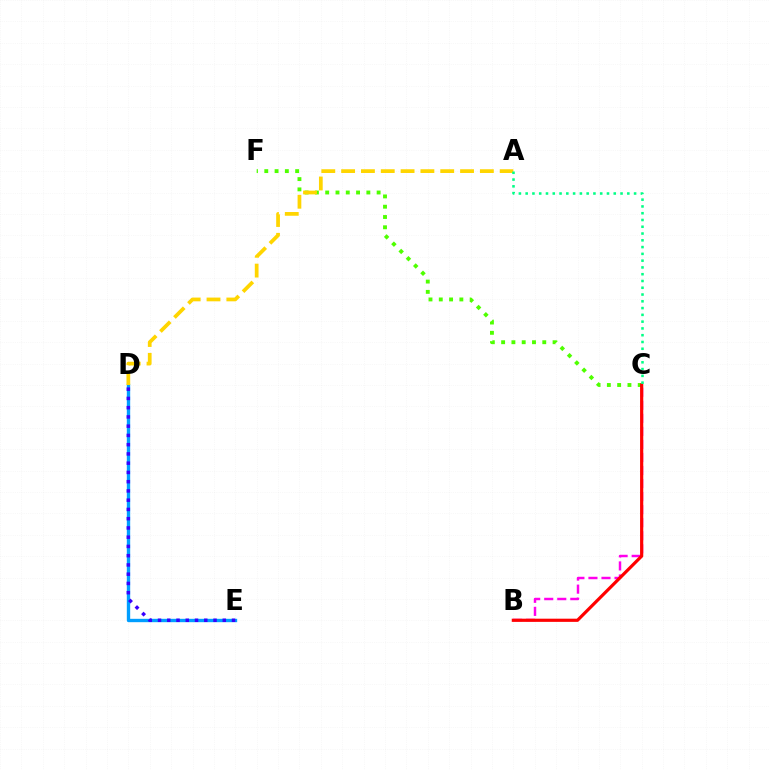{('C', 'F'): [{'color': '#4fff00', 'line_style': 'dotted', 'thickness': 2.8}], ('D', 'E'): [{'color': '#009eff', 'line_style': 'solid', 'thickness': 2.42}, {'color': '#3700ff', 'line_style': 'dotted', 'thickness': 2.51}], ('B', 'C'): [{'color': '#ff00ed', 'line_style': 'dashed', 'thickness': 1.77}, {'color': '#ff0000', 'line_style': 'solid', 'thickness': 2.29}], ('A', 'D'): [{'color': '#ffd500', 'line_style': 'dashed', 'thickness': 2.69}], ('A', 'C'): [{'color': '#00ff86', 'line_style': 'dotted', 'thickness': 1.84}]}